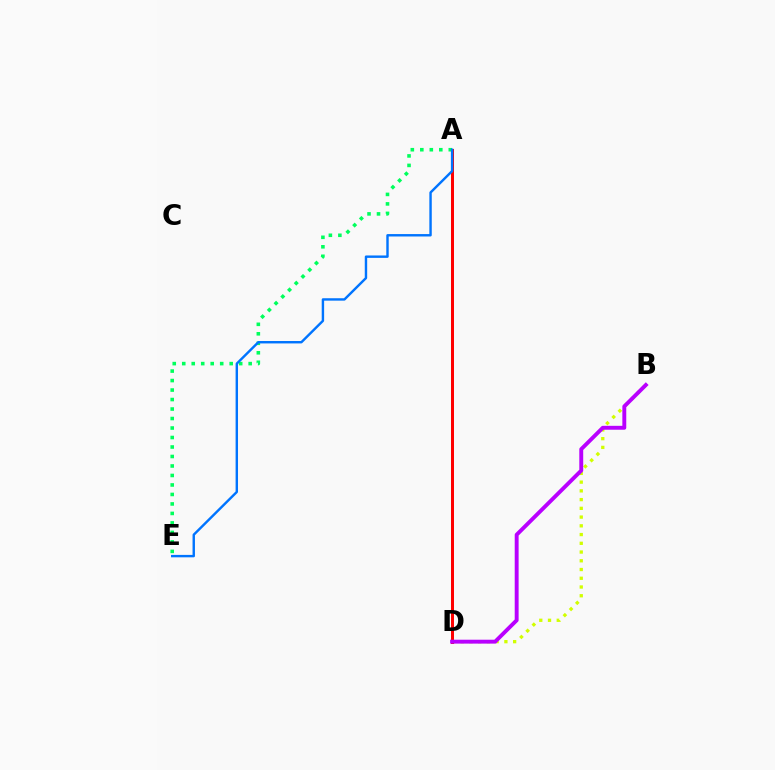{('B', 'D'): [{'color': '#d1ff00', 'line_style': 'dotted', 'thickness': 2.37}, {'color': '#b900ff', 'line_style': 'solid', 'thickness': 2.81}], ('A', 'E'): [{'color': '#00ff5c', 'line_style': 'dotted', 'thickness': 2.58}, {'color': '#0074ff', 'line_style': 'solid', 'thickness': 1.74}], ('A', 'D'): [{'color': '#ff0000', 'line_style': 'solid', 'thickness': 2.15}]}